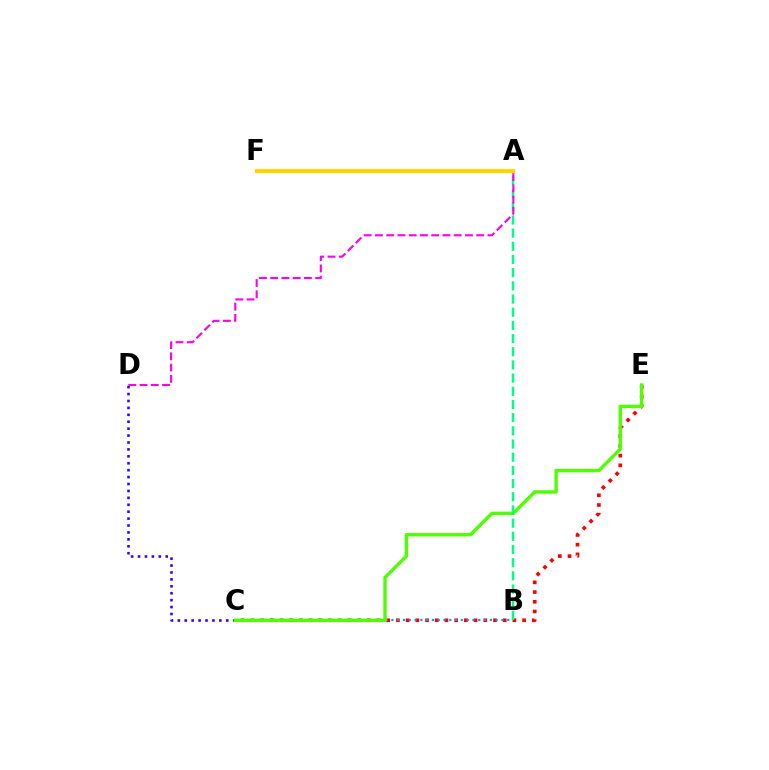{('C', 'E'): [{'color': '#ff0000', 'line_style': 'dotted', 'thickness': 2.64}, {'color': '#4fff00', 'line_style': 'solid', 'thickness': 2.44}], ('C', 'D'): [{'color': '#3700ff', 'line_style': 'dotted', 'thickness': 1.88}], ('B', 'C'): [{'color': '#009eff', 'line_style': 'dotted', 'thickness': 1.57}], ('A', 'B'): [{'color': '#00ff86', 'line_style': 'dashed', 'thickness': 1.79}], ('A', 'F'): [{'color': '#ffd500', 'line_style': 'solid', 'thickness': 2.95}], ('A', 'D'): [{'color': '#ff00ed', 'line_style': 'dashed', 'thickness': 1.53}]}